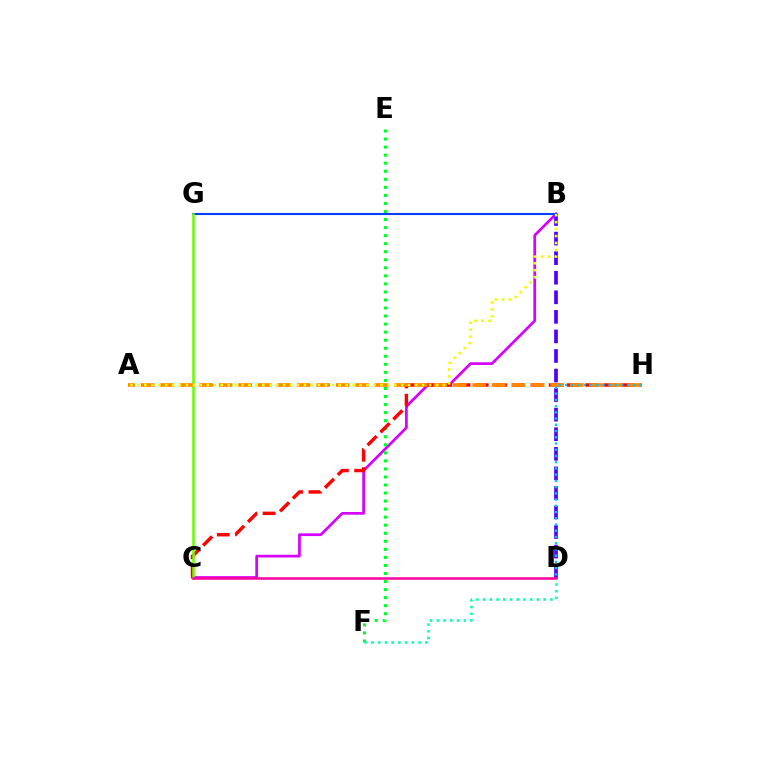{('B', 'C'): [{'color': '#d600ff', 'line_style': 'solid', 'thickness': 1.96}], ('E', 'F'): [{'color': '#00ff27', 'line_style': 'dotted', 'thickness': 2.19}], ('B', 'D'): [{'color': '#4f00ff', 'line_style': 'dashed', 'thickness': 2.66}], ('D', 'F'): [{'color': '#00ffaf', 'line_style': 'dotted', 'thickness': 1.83}], ('C', 'H'): [{'color': '#ff0000', 'line_style': 'dashed', 'thickness': 2.47}], ('B', 'G'): [{'color': '#003fff', 'line_style': 'solid', 'thickness': 1.51}], ('C', 'G'): [{'color': '#66ff00', 'line_style': 'solid', 'thickness': 1.81}], ('A', 'H'): [{'color': '#ff8800', 'line_style': 'dashed', 'thickness': 2.65}], ('D', 'H'): [{'color': '#00c7ff', 'line_style': 'dotted', 'thickness': 1.69}], ('C', 'D'): [{'color': '#ff00a0', 'line_style': 'solid', 'thickness': 1.81}], ('A', 'B'): [{'color': '#eeff00', 'line_style': 'dotted', 'thickness': 1.89}]}